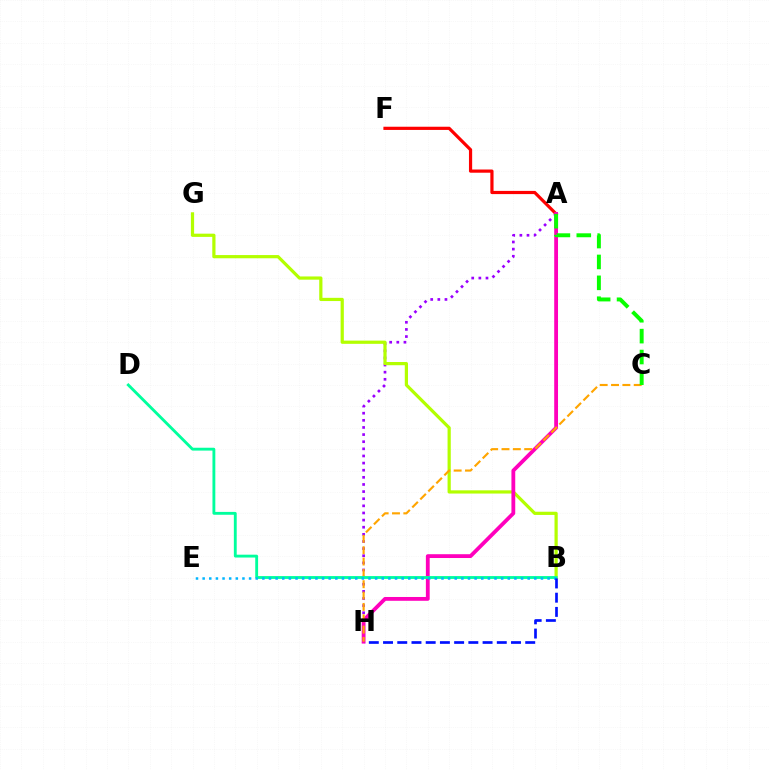{('A', 'H'): [{'color': '#9b00ff', 'line_style': 'dotted', 'thickness': 1.94}, {'color': '#ff00bd', 'line_style': 'solid', 'thickness': 2.74}], ('B', 'G'): [{'color': '#b3ff00', 'line_style': 'solid', 'thickness': 2.32}], ('A', 'F'): [{'color': '#ff0000', 'line_style': 'solid', 'thickness': 2.3}], ('C', 'H'): [{'color': '#ffa500', 'line_style': 'dashed', 'thickness': 1.54}], ('B', 'D'): [{'color': '#00ff9d', 'line_style': 'solid', 'thickness': 2.06}], ('A', 'C'): [{'color': '#08ff00', 'line_style': 'dashed', 'thickness': 2.84}], ('B', 'E'): [{'color': '#00b5ff', 'line_style': 'dotted', 'thickness': 1.8}], ('B', 'H'): [{'color': '#0010ff', 'line_style': 'dashed', 'thickness': 1.93}]}